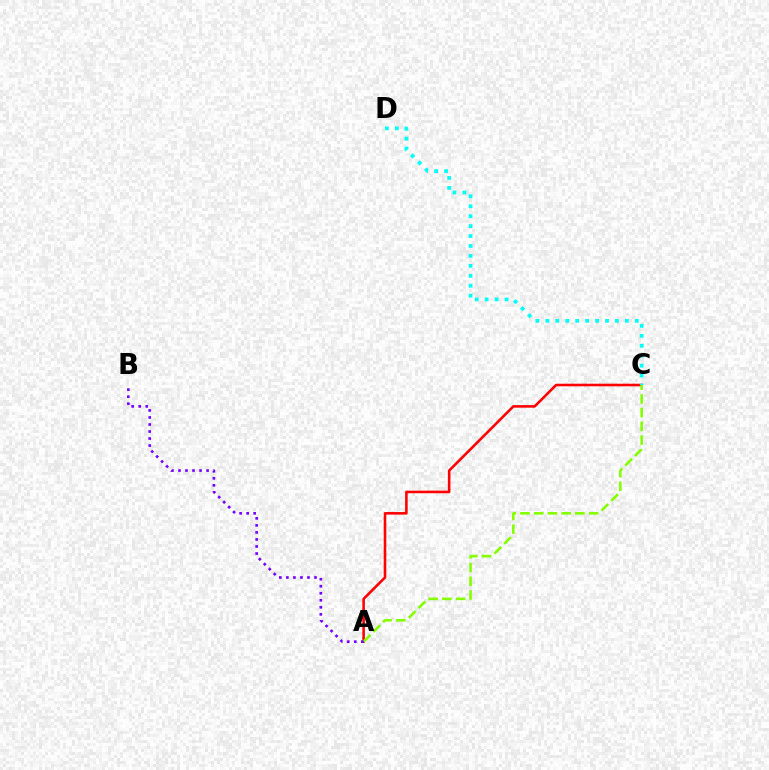{('A', 'C'): [{'color': '#ff0000', 'line_style': 'solid', 'thickness': 1.85}, {'color': '#84ff00', 'line_style': 'dashed', 'thickness': 1.87}], ('C', 'D'): [{'color': '#00fff6', 'line_style': 'dotted', 'thickness': 2.7}], ('A', 'B'): [{'color': '#7200ff', 'line_style': 'dotted', 'thickness': 1.91}]}